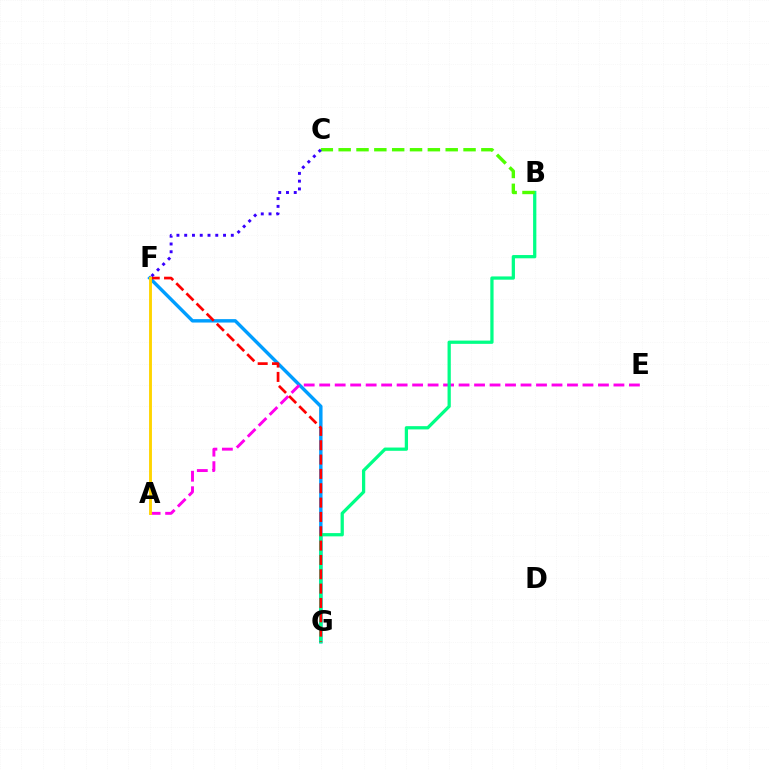{('F', 'G'): [{'color': '#009eff', 'line_style': 'solid', 'thickness': 2.46}, {'color': '#ff0000', 'line_style': 'dashed', 'thickness': 1.95}], ('A', 'E'): [{'color': '#ff00ed', 'line_style': 'dashed', 'thickness': 2.1}], ('B', 'G'): [{'color': '#00ff86', 'line_style': 'solid', 'thickness': 2.35}], ('A', 'F'): [{'color': '#ffd500', 'line_style': 'solid', 'thickness': 2.07}], ('B', 'C'): [{'color': '#4fff00', 'line_style': 'dashed', 'thickness': 2.42}], ('C', 'F'): [{'color': '#3700ff', 'line_style': 'dotted', 'thickness': 2.11}]}